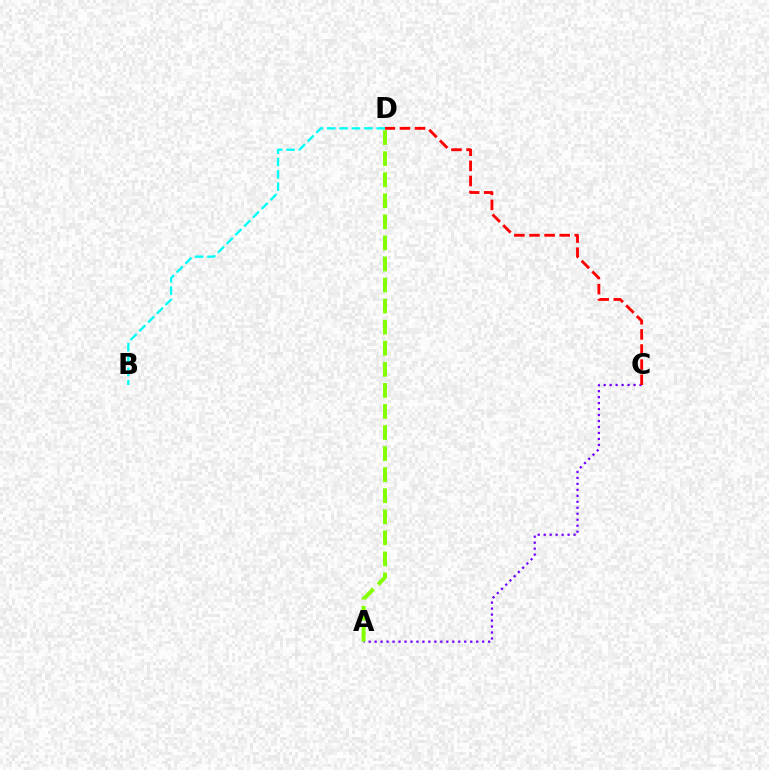{('A', 'C'): [{'color': '#7200ff', 'line_style': 'dotted', 'thickness': 1.62}], ('B', 'D'): [{'color': '#00fff6', 'line_style': 'dashed', 'thickness': 1.68}], ('C', 'D'): [{'color': '#ff0000', 'line_style': 'dashed', 'thickness': 2.05}], ('A', 'D'): [{'color': '#84ff00', 'line_style': 'dashed', 'thickness': 2.86}]}